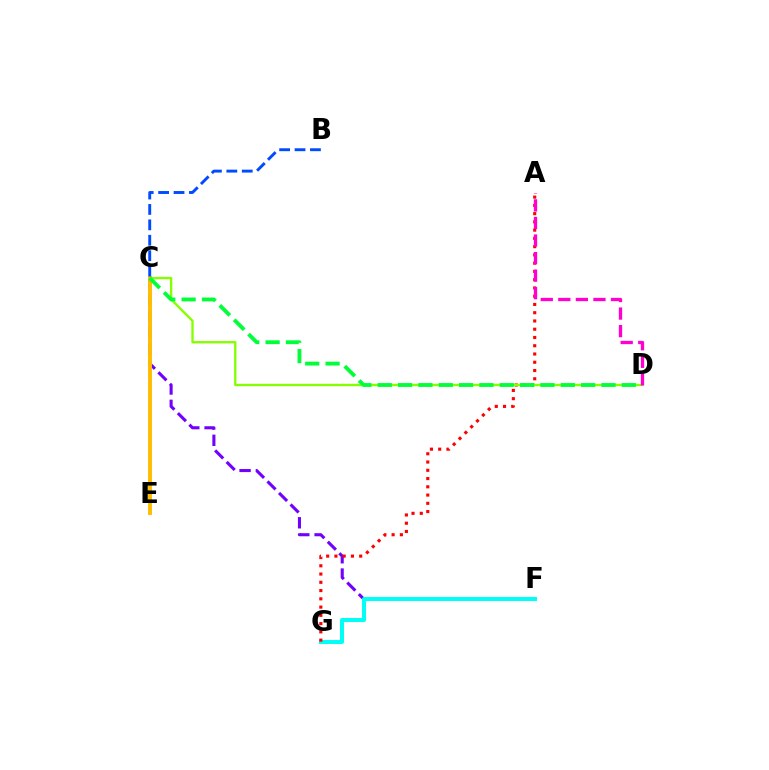{('C', 'F'): [{'color': '#7200ff', 'line_style': 'dashed', 'thickness': 2.22}], ('F', 'G'): [{'color': '#00fff6', 'line_style': 'solid', 'thickness': 2.88}], ('A', 'G'): [{'color': '#ff0000', 'line_style': 'dotted', 'thickness': 2.24}], ('C', 'D'): [{'color': '#84ff00', 'line_style': 'solid', 'thickness': 1.69}, {'color': '#00ff39', 'line_style': 'dashed', 'thickness': 2.76}], ('C', 'E'): [{'color': '#ffbd00', 'line_style': 'solid', 'thickness': 2.82}], ('B', 'C'): [{'color': '#004bff', 'line_style': 'dashed', 'thickness': 2.09}], ('A', 'D'): [{'color': '#ff00cf', 'line_style': 'dashed', 'thickness': 2.39}]}